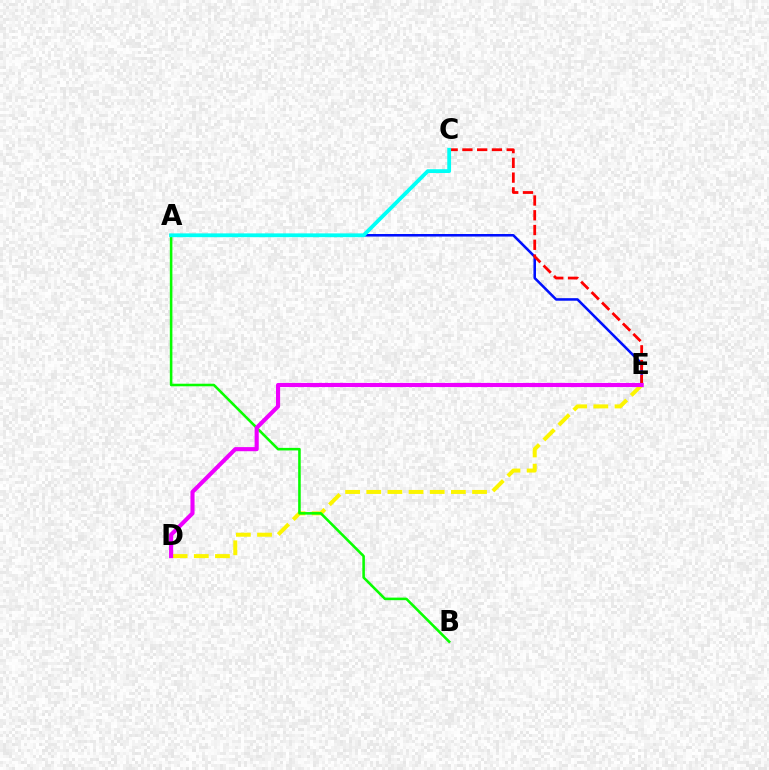{('A', 'E'): [{'color': '#0010ff', 'line_style': 'solid', 'thickness': 1.84}], ('C', 'E'): [{'color': '#ff0000', 'line_style': 'dashed', 'thickness': 2.01}], ('D', 'E'): [{'color': '#fcf500', 'line_style': 'dashed', 'thickness': 2.87}, {'color': '#ee00ff', 'line_style': 'solid', 'thickness': 2.96}], ('A', 'B'): [{'color': '#08ff00', 'line_style': 'solid', 'thickness': 1.85}], ('A', 'C'): [{'color': '#00fff6', 'line_style': 'solid', 'thickness': 2.73}]}